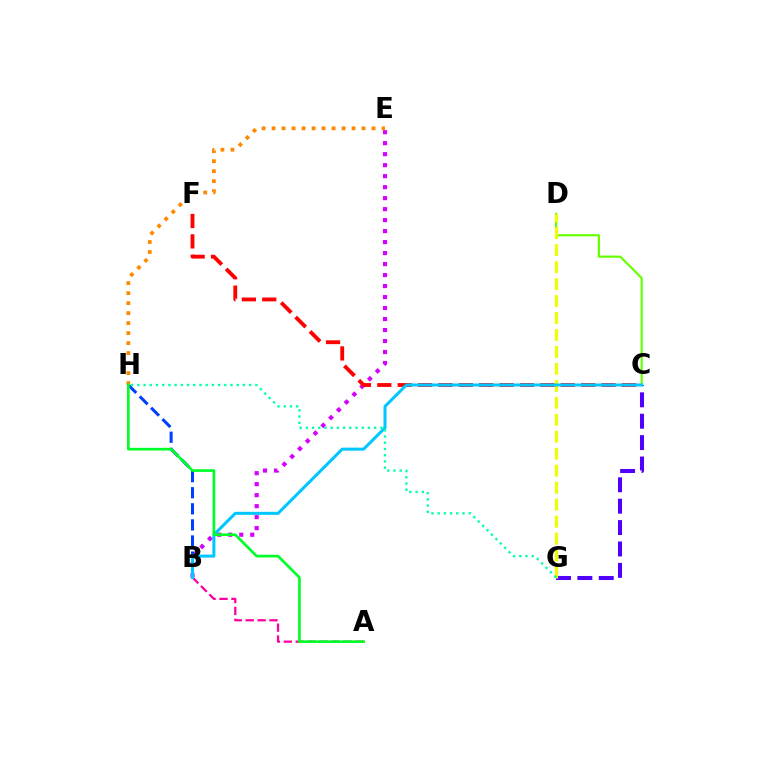{('B', 'E'): [{'color': '#d600ff', 'line_style': 'dotted', 'thickness': 2.99}], ('C', 'G'): [{'color': '#4f00ff', 'line_style': 'dashed', 'thickness': 2.91}], ('C', 'F'): [{'color': '#ff0000', 'line_style': 'dashed', 'thickness': 2.77}], ('B', 'H'): [{'color': '#003fff', 'line_style': 'dashed', 'thickness': 2.19}], ('A', 'B'): [{'color': '#ff00a0', 'line_style': 'dashed', 'thickness': 1.62}], ('C', 'D'): [{'color': '#66ff00', 'line_style': 'solid', 'thickness': 1.56}], ('D', 'G'): [{'color': '#eeff00', 'line_style': 'dashed', 'thickness': 2.31}], ('B', 'C'): [{'color': '#00c7ff', 'line_style': 'solid', 'thickness': 2.18}], ('G', 'H'): [{'color': '#00ffaf', 'line_style': 'dotted', 'thickness': 1.69}], ('E', 'H'): [{'color': '#ff8800', 'line_style': 'dotted', 'thickness': 2.72}], ('A', 'H'): [{'color': '#00ff27', 'line_style': 'solid', 'thickness': 1.93}]}